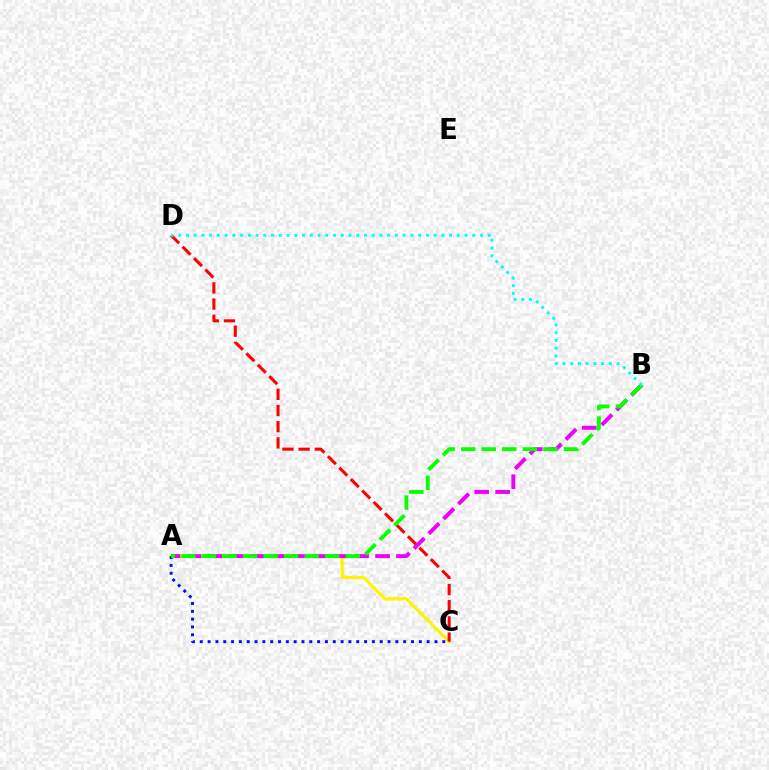{('A', 'C'): [{'color': '#fcf500', 'line_style': 'solid', 'thickness': 2.33}, {'color': '#0010ff', 'line_style': 'dotted', 'thickness': 2.13}], ('A', 'B'): [{'color': '#ee00ff', 'line_style': 'dashed', 'thickness': 2.85}, {'color': '#08ff00', 'line_style': 'dashed', 'thickness': 2.79}], ('C', 'D'): [{'color': '#ff0000', 'line_style': 'dashed', 'thickness': 2.2}], ('B', 'D'): [{'color': '#00fff6', 'line_style': 'dotted', 'thickness': 2.1}]}